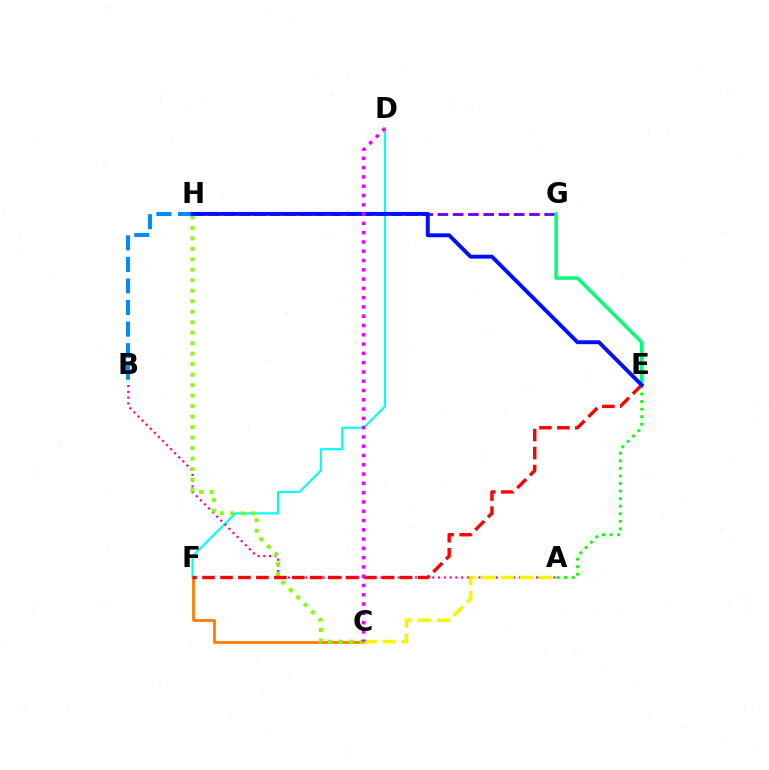{('D', 'F'): [{'color': '#00fff6', 'line_style': 'solid', 'thickness': 1.54}], ('C', 'F'): [{'color': '#ff7c00', 'line_style': 'solid', 'thickness': 1.97}], ('G', 'H'): [{'color': '#7200ff', 'line_style': 'dashed', 'thickness': 2.07}], ('A', 'B'): [{'color': '#ff0094', 'line_style': 'dotted', 'thickness': 1.57}], ('C', 'H'): [{'color': '#84ff00', 'line_style': 'dotted', 'thickness': 2.85}], ('A', 'E'): [{'color': '#08ff00', 'line_style': 'dotted', 'thickness': 2.06}], ('E', 'F'): [{'color': '#ff0000', 'line_style': 'dashed', 'thickness': 2.44}], ('B', 'H'): [{'color': '#008cff', 'line_style': 'dashed', 'thickness': 2.93}], ('E', 'G'): [{'color': '#00ff74', 'line_style': 'solid', 'thickness': 2.47}], ('E', 'H'): [{'color': '#0010ff', 'line_style': 'solid', 'thickness': 2.81}], ('A', 'C'): [{'color': '#fcf500', 'line_style': 'dashed', 'thickness': 2.57}], ('C', 'D'): [{'color': '#ee00ff', 'line_style': 'dotted', 'thickness': 2.52}]}